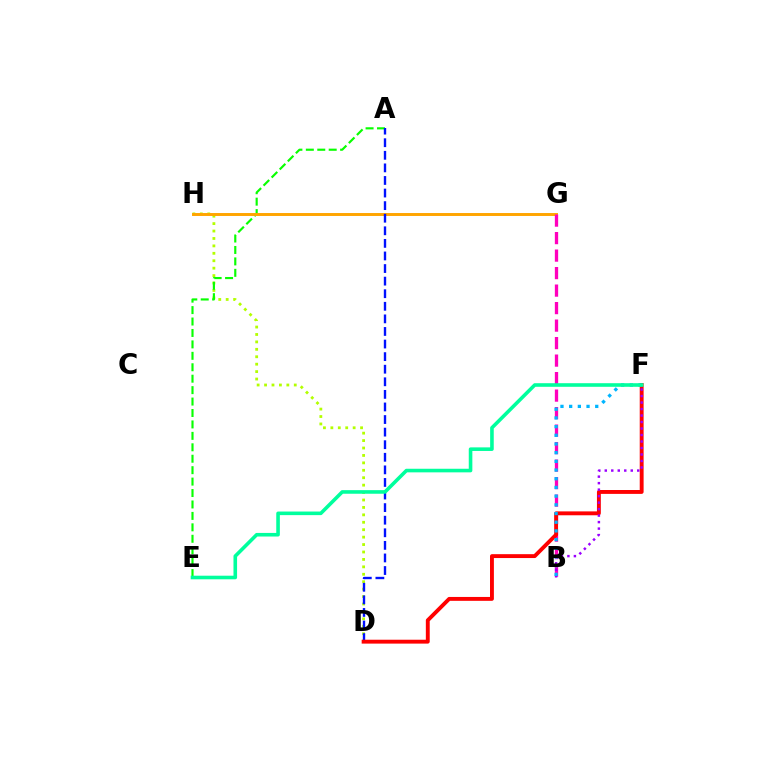{('D', 'H'): [{'color': '#b3ff00', 'line_style': 'dotted', 'thickness': 2.02}], ('A', 'E'): [{'color': '#08ff00', 'line_style': 'dashed', 'thickness': 1.55}], ('G', 'H'): [{'color': '#ffa500', 'line_style': 'solid', 'thickness': 2.11}], ('B', 'G'): [{'color': '#ff00bd', 'line_style': 'dashed', 'thickness': 2.38}], ('A', 'D'): [{'color': '#0010ff', 'line_style': 'dashed', 'thickness': 1.71}], ('D', 'F'): [{'color': '#ff0000', 'line_style': 'solid', 'thickness': 2.8}], ('B', 'F'): [{'color': '#9b00ff', 'line_style': 'dotted', 'thickness': 1.76}, {'color': '#00b5ff', 'line_style': 'dotted', 'thickness': 2.36}], ('E', 'F'): [{'color': '#00ff9d', 'line_style': 'solid', 'thickness': 2.59}]}